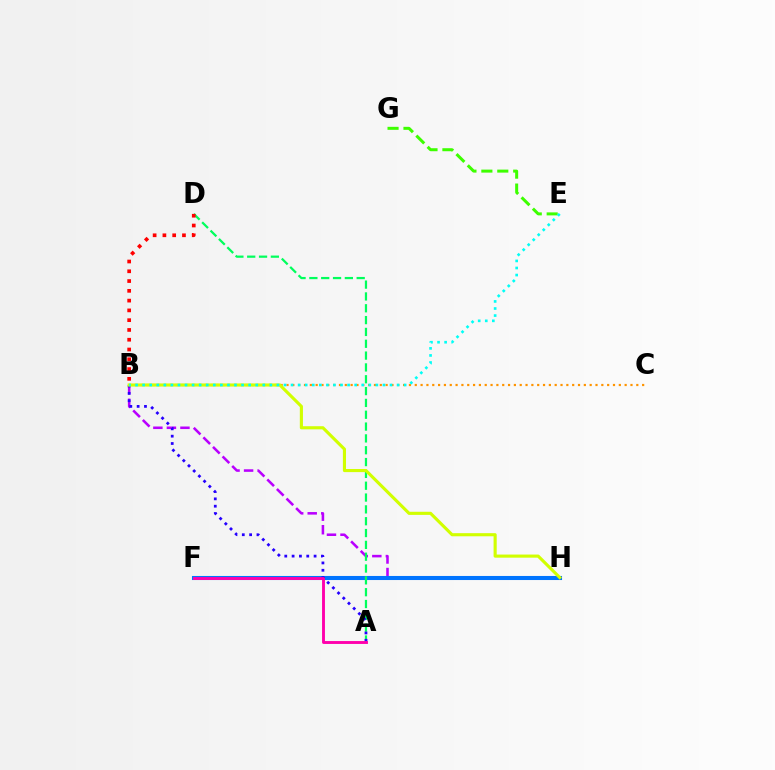{('E', 'G'): [{'color': '#3dff00', 'line_style': 'dashed', 'thickness': 2.16}], ('B', 'H'): [{'color': '#b900ff', 'line_style': 'dashed', 'thickness': 1.84}, {'color': '#d1ff00', 'line_style': 'solid', 'thickness': 2.25}], ('F', 'H'): [{'color': '#0074ff', 'line_style': 'solid', 'thickness': 2.93}], ('A', 'D'): [{'color': '#00ff5c', 'line_style': 'dashed', 'thickness': 1.61}], ('A', 'B'): [{'color': '#2500ff', 'line_style': 'dotted', 'thickness': 1.99}], ('B', 'C'): [{'color': '#ff9400', 'line_style': 'dotted', 'thickness': 1.58}], ('B', 'E'): [{'color': '#00fff6', 'line_style': 'dotted', 'thickness': 1.92}], ('B', 'D'): [{'color': '#ff0000', 'line_style': 'dotted', 'thickness': 2.66}], ('A', 'F'): [{'color': '#ff00ac', 'line_style': 'solid', 'thickness': 2.08}]}